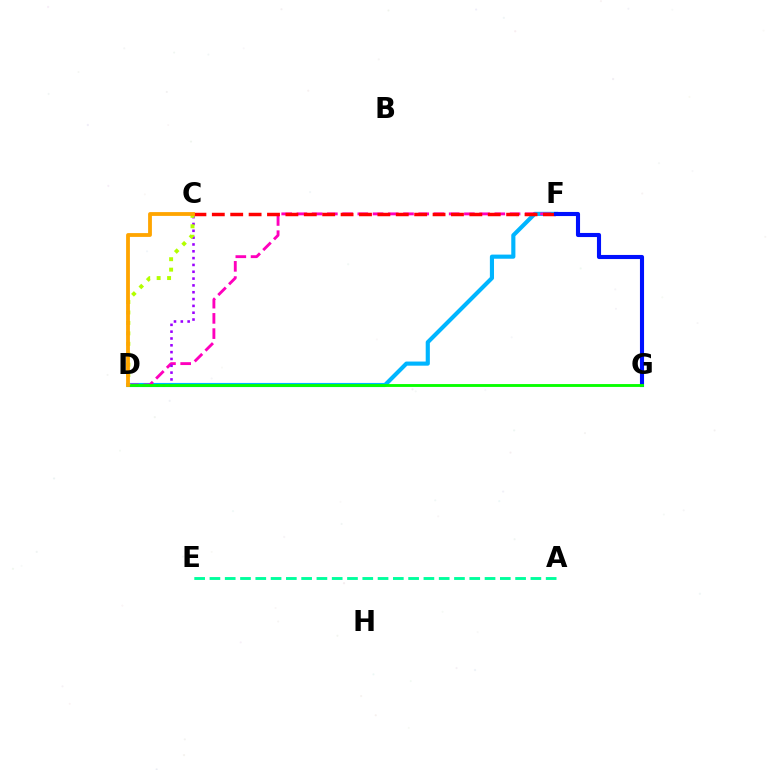{('D', 'F'): [{'color': '#00b5ff', 'line_style': 'solid', 'thickness': 2.97}, {'color': '#ff00bd', 'line_style': 'dashed', 'thickness': 2.07}], ('C', 'F'): [{'color': '#ff0000', 'line_style': 'dashed', 'thickness': 2.5}], ('F', 'G'): [{'color': '#0010ff', 'line_style': 'solid', 'thickness': 2.96}], ('C', 'D'): [{'color': '#9b00ff', 'line_style': 'dotted', 'thickness': 1.85}, {'color': '#b3ff00', 'line_style': 'dotted', 'thickness': 2.84}, {'color': '#ffa500', 'line_style': 'solid', 'thickness': 2.74}], ('D', 'G'): [{'color': '#08ff00', 'line_style': 'solid', 'thickness': 2.07}], ('A', 'E'): [{'color': '#00ff9d', 'line_style': 'dashed', 'thickness': 2.08}]}